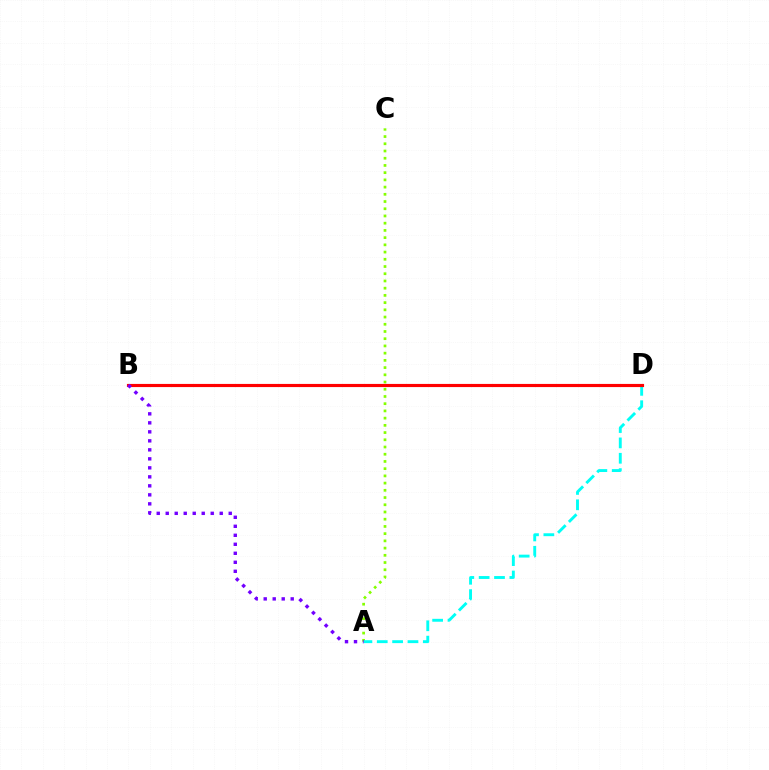{('A', 'C'): [{'color': '#84ff00', 'line_style': 'dotted', 'thickness': 1.96}], ('A', 'D'): [{'color': '#00fff6', 'line_style': 'dashed', 'thickness': 2.09}], ('B', 'D'): [{'color': '#ff0000', 'line_style': 'solid', 'thickness': 2.27}], ('A', 'B'): [{'color': '#7200ff', 'line_style': 'dotted', 'thickness': 2.45}]}